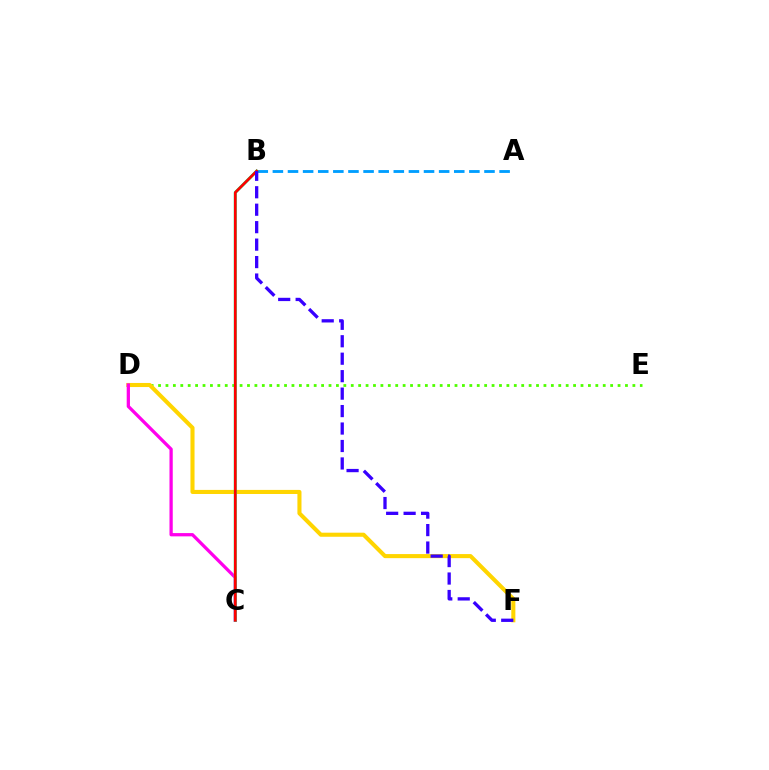{('D', 'E'): [{'color': '#4fff00', 'line_style': 'dotted', 'thickness': 2.01}], ('A', 'B'): [{'color': '#009eff', 'line_style': 'dashed', 'thickness': 2.05}], ('D', 'F'): [{'color': '#ffd500', 'line_style': 'solid', 'thickness': 2.94}], ('C', 'D'): [{'color': '#ff00ed', 'line_style': 'solid', 'thickness': 2.35}], ('B', 'C'): [{'color': '#00ff86', 'line_style': 'solid', 'thickness': 2.16}, {'color': '#ff0000', 'line_style': 'solid', 'thickness': 1.92}], ('B', 'F'): [{'color': '#3700ff', 'line_style': 'dashed', 'thickness': 2.37}]}